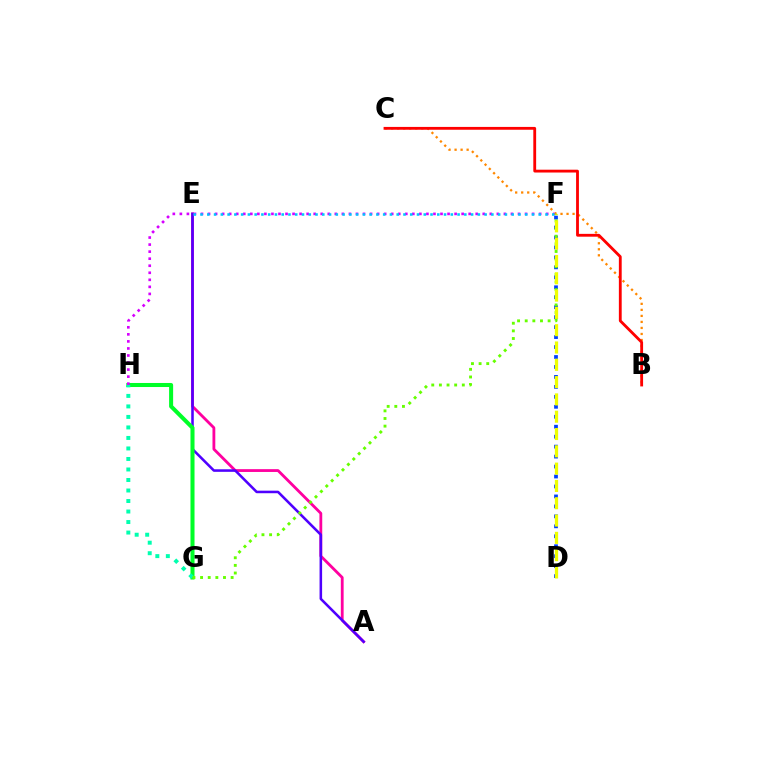{('D', 'F'): [{'color': '#003fff', 'line_style': 'dotted', 'thickness': 2.71}, {'color': '#eeff00', 'line_style': 'dashed', 'thickness': 2.35}], ('A', 'E'): [{'color': '#ff00a0', 'line_style': 'solid', 'thickness': 2.03}, {'color': '#4f00ff', 'line_style': 'solid', 'thickness': 1.84}], ('G', 'H'): [{'color': '#00ff27', 'line_style': 'solid', 'thickness': 2.91}, {'color': '#00ffaf', 'line_style': 'dotted', 'thickness': 2.86}], ('F', 'H'): [{'color': '#d600ff', 'line_style': 'dotted', 'thickness': 1.91}], ('B', 'C'): [{'color': '#ff8800', 'line_style': 'dotted', 'thickness': 1.64}, {'color': '#ff0000', 'line_style': 'solid', 'thickness': 2.03}], ('E', 'F'): [{'color': '#00c7ff', 'line_style': 'dotted', 'thickness': 1.84}], ('F', 'G'): [{'color': '#66ff00', 'line_style': 'dotted', 'thickness': 2.07}]}